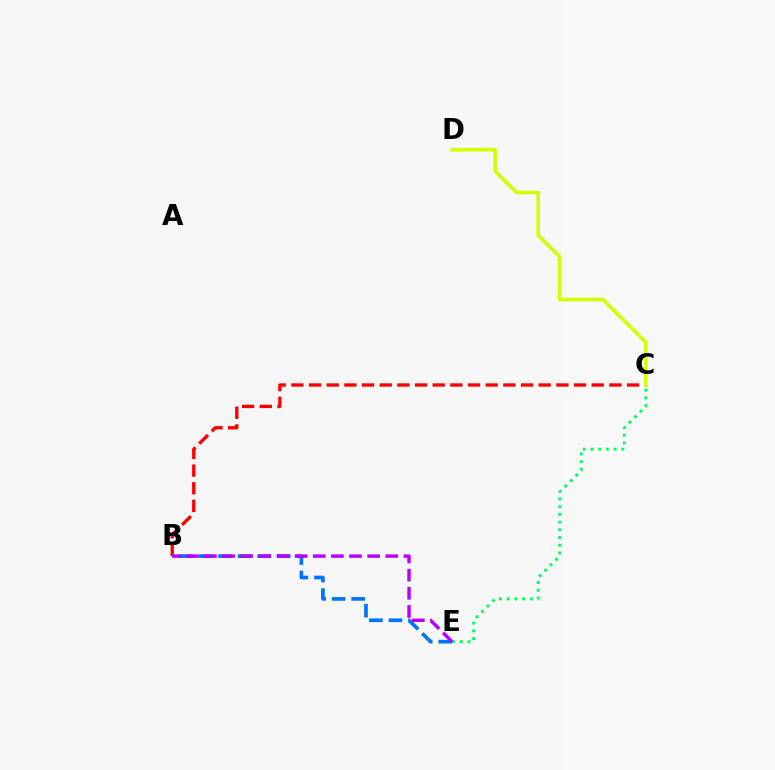{('C', 'E'): [{'color': '#00ff5c', 'line_style': 'dotted', 'thickness': 2.1}], ('B', 'C'): [{'color': '#ff0000', 'line_style': 'dashed', 'thickness': 2.4}], ('C', 'D'): [{'color': '#d1ff00', 'line_style': 'solid', 'thickness': 2.59}], ('B', 'E'): [{'color': '#0074ff', 'line_style': 'dashed', 'thickness': 2.66}, {'color': '#b900ff', 'line_style': 'dashed', 'thickness': 2.46}]}